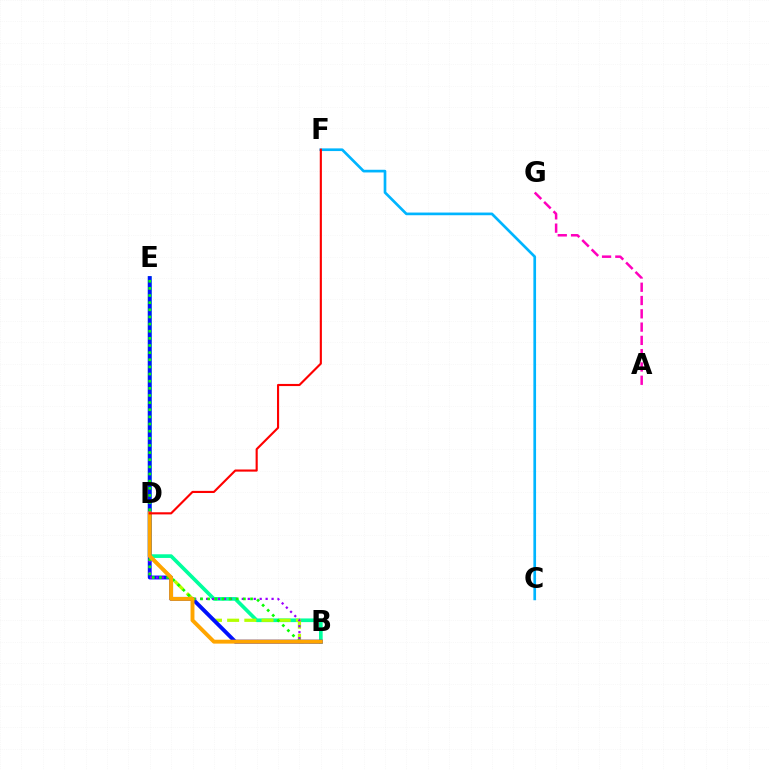{('C', 'F'): [{'color': '#00b5ff', 'line_style': 'solid', 'thickness': 1.93}], ('B', 'E'): [{'color': '#00ff9d', 'line_style': 'solid', 'thickness': 2.64}, {'color': '#0010ff', 'line_style': 'solid', 'thickness': 2.78}, {'color': '#08ff00', 'line_style': 'dotted', 'thickness': 1.94}], ('B', 'D'): [{'color': '#b3ff00', 'line_style': 'dashed', 'thickness': 2.33}, {'color': '#9b00ff', 'line_style': 'dotted', 'thickness': 1.62}, {'color': '#ffa500', 'line_style': 'solid', 'thickness': 2.81}], ('A', 'G'): [{'color': '#ff00bd', 'line_style': 'dashed', 'thickness': 1.81}], ('D', 'F'): [{'color': '#ff0000', 'line_style': 'solid', 'thickness': 1.54}]}